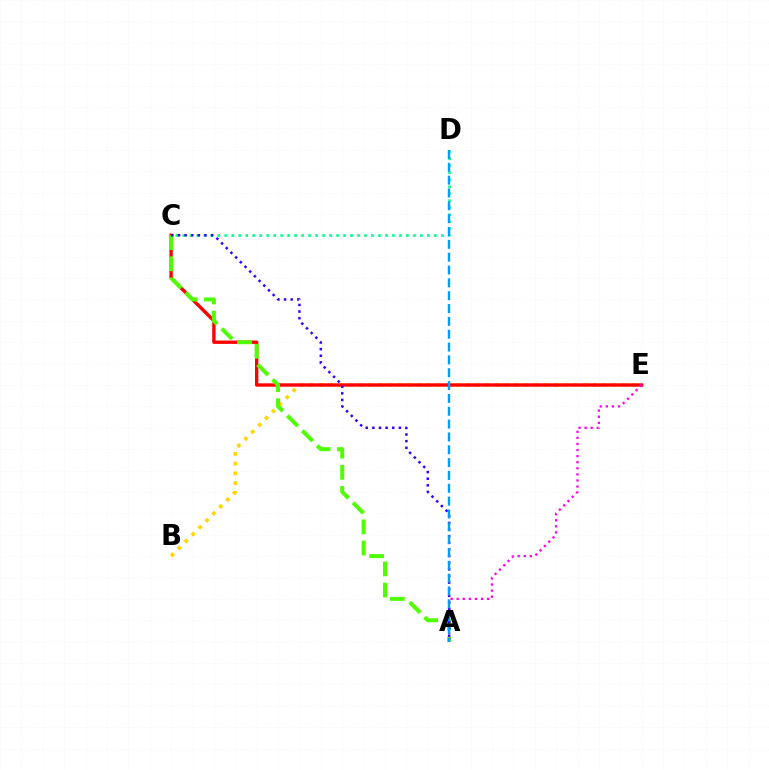{('C', 'D'): [{'color': '#00ff86', 'line_style': 'dotted', 'thickness': 1.9}], ('B', 'E'): [{'color': '#ffd500', 'line_style': 'dotted', 'thickness': 2.65}], ('C', 'E'): [{'color': '#ff0000', 'line_style': 'solid', 'thickness': 2.42}], ('A', 'C'): [{'color': '#4fff00', 'line_style': 'dashed', 'thickness': 2.87}, {'color': '#3700ff', 'line_style': 'dotted', 'thickness': 1.8}], ('A', 'E'): [{'color': '#ff00ed', 'line_style': 'dotted', 'thickness': 1.65}], ('A', 'D'): [{'color': '#009eff', 'line_style': 'dashed', 'thickness': 1.74}]}